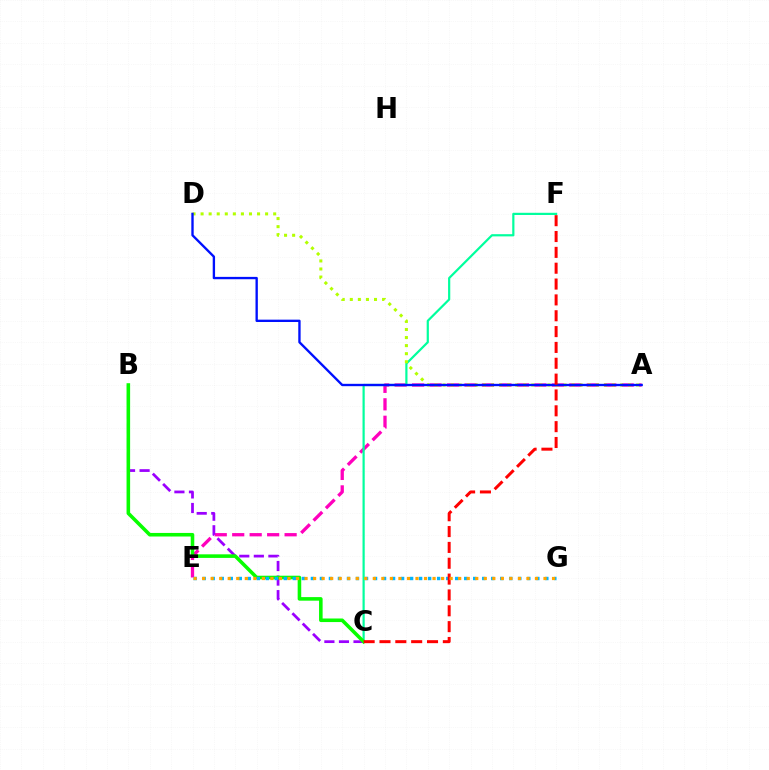{('A', 'E'): [{'color': '#ff00bd', 'line_style': 'dashed', 'thickness': 2.37}], ('B', 'C'): [{'color': '#9b00ff', 'line_style': 'dashed', 'thickness': 1.98}, {'color': '#08ff00', 'line_style': 'solid', 'thickness': 2.57}], ('C', 'F'): [{'color': '#00ff9d', 'line_style': 'solid', 'thickness': 1.58}, {'color': '#ff0000', 'line_style': 'dashed', 'thickness': 2.15}], ('A', 'D'): [{'color': '#b3ff00', 'line_style': 'dotted', 'thickness': 2.19}, {'color': '#0010ff', 'line_style': 'solid', 'thickness': 1.69}], ('E', 'G'): [{'color': '#00b5ff', 'line_style': 'dotted', 'thickness': 2.45}, {'color': '#ffa500', 'line_style': 'dotted', 'thickness': 2.32}]}